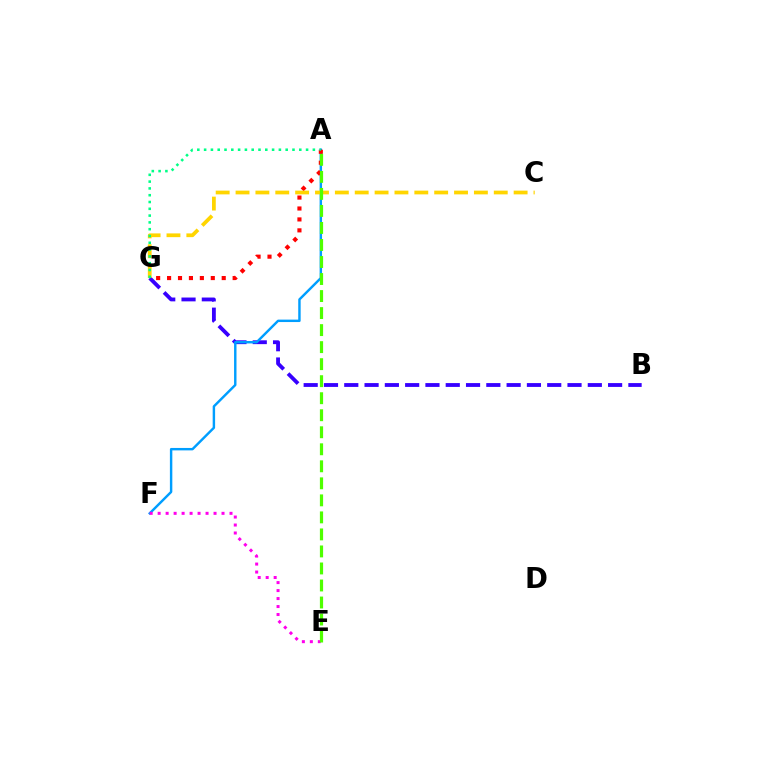{('B', 'G'): [{'color': '#3700ff', 'line_style': 'dashed', 'thickness': 2.76}], ('A', 'F'): [{'color': '#009eff', 'line_style': 'solid', 'thickness': 1.75}], ('A', 'G'): [{'color': '#ff0000', 'line_style': 'dotted', 'thickness': 2.97}, {'color': '#00ff86', 'line_style': 'dotted', 'thickness': 1.85}], ('C', 'G'): [{'color': '#ffd500', 'line_style': 'dashed', 'thickness': 2.7}], ('E', 'F'): [{'color': '#ff00ed', 'line_style': 'dotted', 'thickness': 2.17}], ('A', 'E'): [{'color': '#4fff00', 'line_style': 'dashed', 'thickness': 2.31}]}